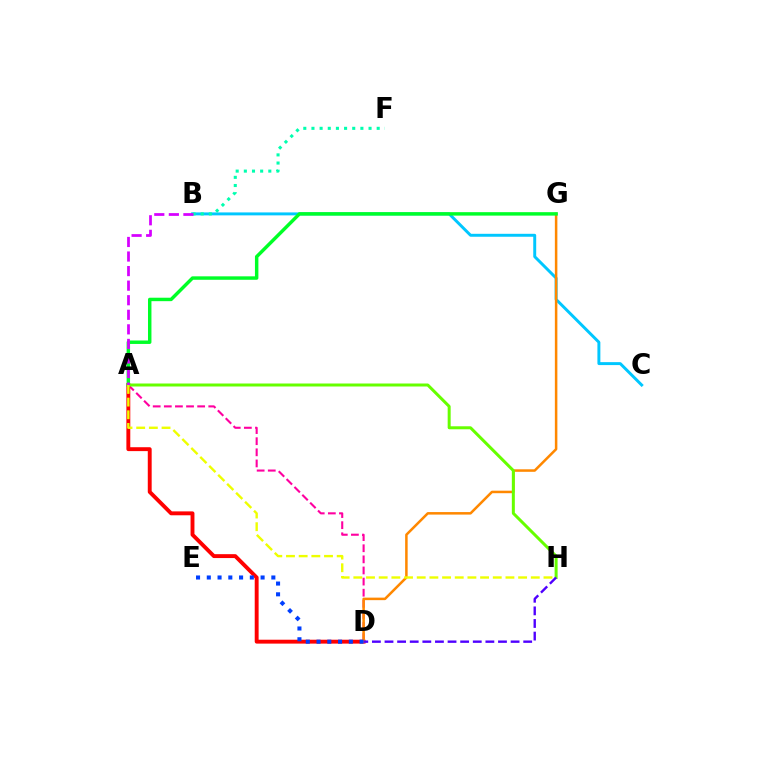{('A', 'D'): [{'color': '#ff00a0', 'line_style': 'dashed', 'thickness': 1.51}, {'color': '#ff0000', 'line_style': 'solid', 'thickness': 2.8}], ('B', 'C'): [{'color': '#00c7ff', 'line_style': 'solid', 'thickness': 2.12}], ('B', 'F'): [{'color': '#00ffaf', 'line_style': 'dotted', 'thickness': 2.22}], ('D', 'G'): [{'color': '#ff8800', 'line_style': 'solid', 'thickness': 1.81}], ('A', 'H'): [{'color': '#66ff00', 'line_style': 'solid', 'thickness': 2.16}, {'color': '#eeff00', 'line_style': 'dashed', 'thickness': 1.72}], ('D', 'E'): [{'color': '#003fff', 'line_style': 'dotted', 'thickness': 2.92}], ('D', 'H'): [{'color': '#4f00ff', 'line_style': 'dashed', 'thickness': 1.71}], ('A', 'G'): [{'color': '#00ff27', 'line_style': 'solid', 'thickness': 2.48}], ('A', 'B'): [{'color': '#d600ff', 'line_style': 'dashed', 'thickness': 1.98}]}